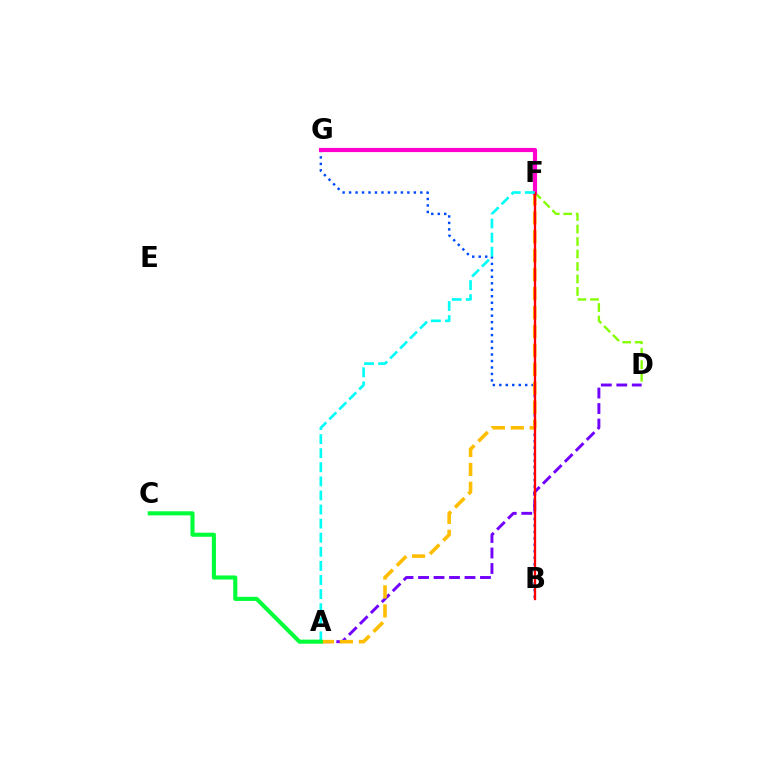{('D', 'F'): [{'color': '#84ff00', 'line_style': 'dashed', 'thickness': 1.7}], ('B', 'G'): [{'color': '#004bff', 'line_style': 'dotted', 'thickness': 1.76}], ('A', 'D'): [{'color': '#7200ff', 'line_style': 'dashed', 'thickness': 2.1}], ('A', 'F'): [{'color': '#ffbd00', 'line_style': 'dashed', 'thickness': 2.57}, {'color': '#00fff6', 'line_style': 'dashed', 'thickness': 1.91}], ('F', 'G'): [{'color': '#ff00cf', 'line_style': 'solid', 'thickness': 3.0}], ('B', 'F'): [{'color': '#ff0000', 'line_style': 'solid', 'thickness': 1.68}], ('A', 'C'): [{'color': '#00ff39', 'line_style': 'solid', 'thickness': 2.95}]}